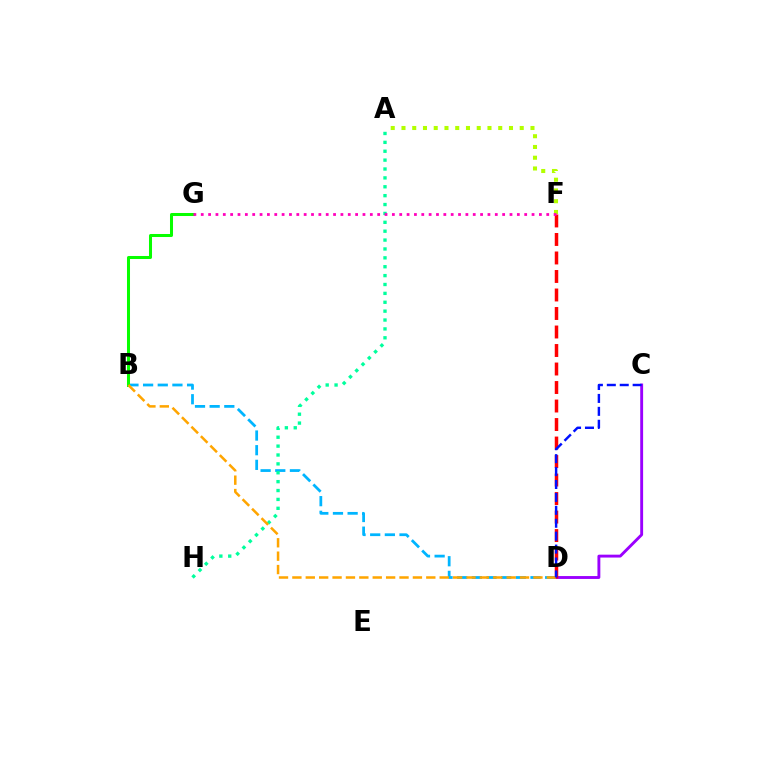{('B', 'D'): [{'color': '#00b5ff', 'line_style': 'dashed', 'thickness': 1.99}, {'color': '#ffa500', 'line_style': 'dashed', 'thickness': 1.82}], ('A', 'F'): [{'color': '#b3ff00', 'line_style': 'dotted', 'thickness': 2.92}], ('B', 'G'): [{'color': '#08ff00', 'line_style': 'solid', 'thickness': 2.18}], ('C', 'D'): [{'color': '#9b00ff', 'line_style': 'solid', 'thickness': 2.08}, {'color': '#0010ff', 'line_style': 'dashed', 'thickness': 1.76}], ('D', 'F'): [{'color': '#ff0000', 'line_style': 'dashed', 'thickness': 2.51}], ('A', 'H'): [{'color': '#00ff9d', 'line_style': 'dotted', 'thickness': 2.41}], ('F', 'G'): [{'color': '#ff00bd', 'line_style': 'dotted', 'thickness': 2.0}]}